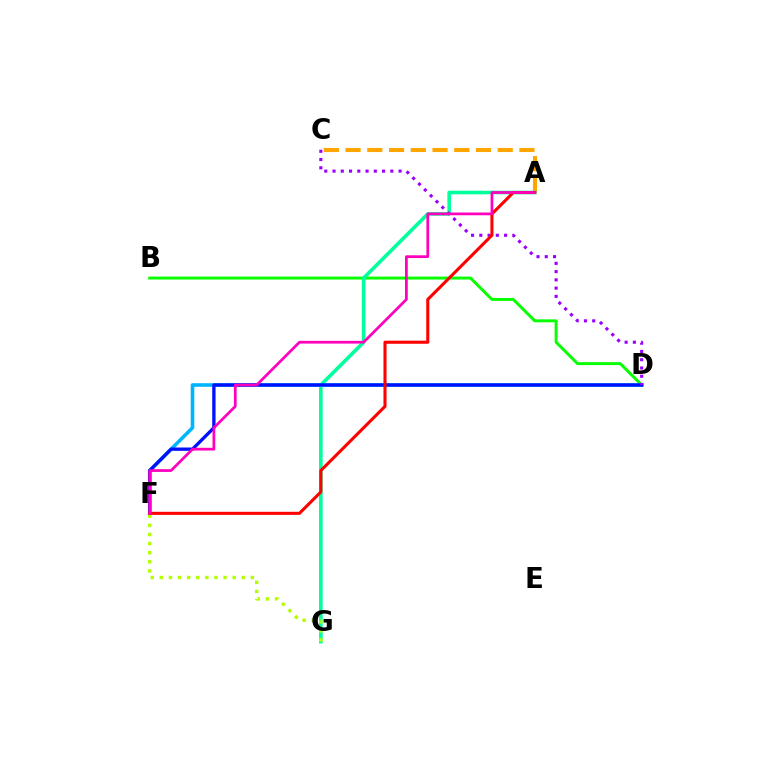{('A', 'C'): [{'color': '#ffa500', 'line_style': 'dashed', 'thickness': 2.95}], ('B', 'D'): [{'color': '#08ff00', 'line_style': 'solid', 'thickness': 2.13}], ('A', 'G'): [{'color': '#00ff9d', 'line_style': 'solid', 'thickness': 2.59}], ('D', 'F'): [{'color': '#00b5ff', 'line_style': 'solid', 'thickness': 2.59}, {'color': '#0010ff', 'line_style': 'solid', 'thickness': 2.39}], ('C', 'D'): [{'color': '#9b00ff', 'line_style': 'dotted', 'thickness': 2.24}], ('F', 'G'): [{'color': '#b3ff00', 'line_style': 'dotted', 'thickness': 2.47}], ('A', 'F'): [{'color': '#ff0000', 'line_style': 'solid', 'thickness': 2.21}, {'color': '#ff00bd', 'line_style': 'solid', 'thickness': 1.98}]}